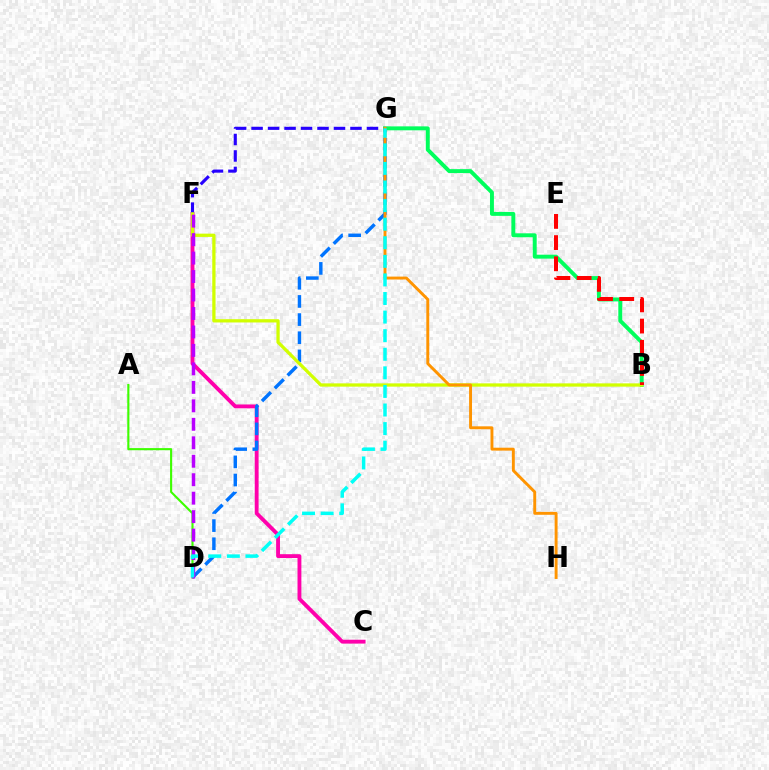{('C', 'F'): [{'color': '#ff00ac', 'line_style': 'solid', 'thickness': 2.78}], ('F', 'G'): [{'color': '#2500ff', 'line_style': 'dashed', 'thickness': 2.24}], ('B', 'G'): [{'color': '#00ff5c', 'line_style': 'solid', 'thickness': 2.83}], ('D', 'G'): [{'color': '#0074ff', 'line_style': 'dashed', 'thickness': 2.46}, {'color': '#00fff6', 'line_style': 'dashed', 'thickness': 2.52}], ('A', 'D'): [{'color': '#3dff00', 'line_style': 'solid', 'thickness': 1.53}], ('B', 'F'): [{'color': '#d1ff00', 'line_style': 'solid', 'thickness': 2.36}], ('B', 'E'): [{'color': '#ff0000', 'line_style': 'dashed', 'thickness': 2.88}], ('G', 'H'): [{'color': '#ff9400', 'line_style': 'solid', 'thickness': 2.1}], ('D', 'F'): [{'color': '#b900ff', 'line_style': 'dashed', 'thickness': 2.51}]}